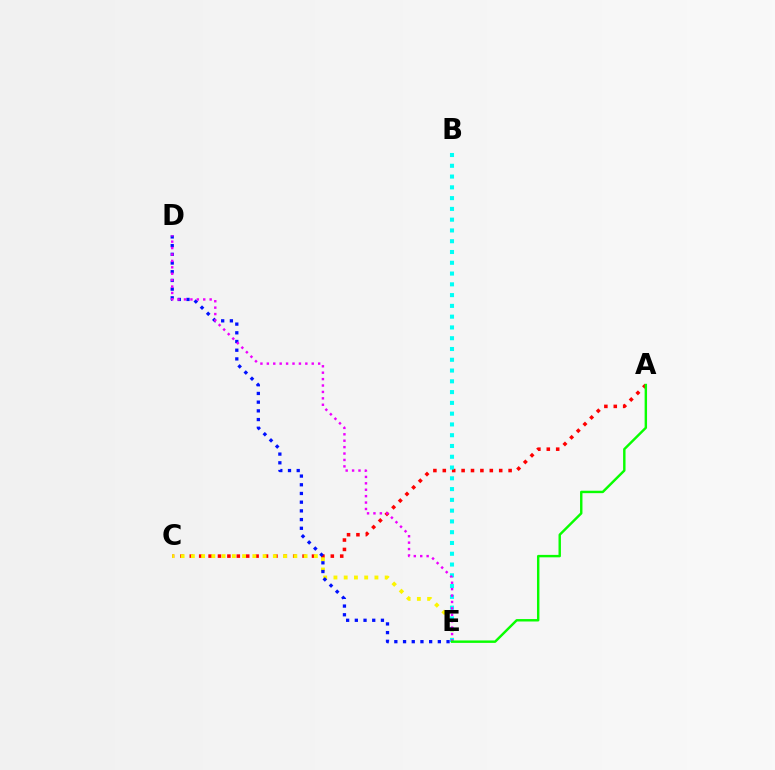{('A', 'C'): [{'color': '#ff0000', 'line_style': 'dotted', 'thickness': 2.55}], ('C', 'E'): [{'color': '#fcf500', 'line_style': 'dotted', 'thickness': 2.78}], ('D', 'E'): [{'color': '#0010ff', 'line_style': 'dotted', 'thickness': 2.36}, {'color': '#ee00ff', 'line_style': 'dotted', 'thickness': 1.74}], ('B', 'E'): [{'color': '#00fff6', 'line_style': 'dotted', 'thickness': 2.93}], ('A', 'E'): [{'color': '#08ff00', 'line_style': 'solid', 'thickness': 1.75}]}